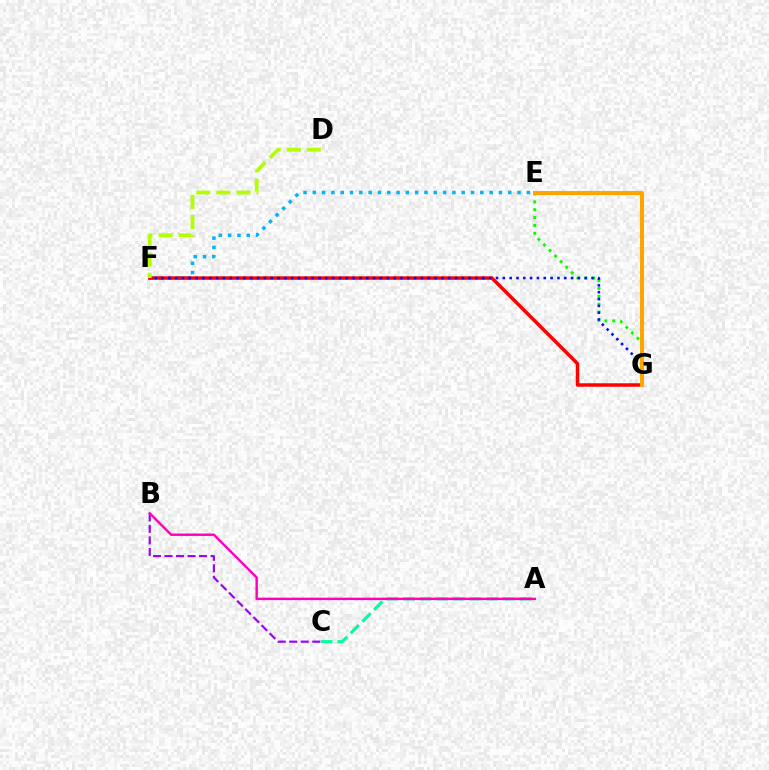{('A', 'C'): [{'color': '#00ff9d', 'line_style': 'dashed', 'thickness': 2.26}], ('E', 'G'): [{'color': '#08ff00', 'line_style': 'dotted', 'thickness': 2.14}, {'color': '#ffa500', 'line_style': 'solid', 'thickness': 2.91}], ('B', 'C'): [{'color': '#9b00ff', 'line_style': 'dashed', 'thickness': 1.56}], ('E', 'F'): [{'color': '#00b5ff', 'line_style': 'dotted', 'thickness': 2.53}], ('F', 'G'): [{'color': '#ff0000', 'line_style': 'solid', 'thickness': 2.5}, {'color': '#0010ff', 'line_style': 'dotted', 'thickness': 1.85}], ('A', 'B'): [{'color': '#ff00bd', 'line_style': 'solid', 'thickness': 1.75}], ('D', 'F'): [{'color': '#b3ff00', 'line_style': 'dashed', 'thickness': 2.73}]}